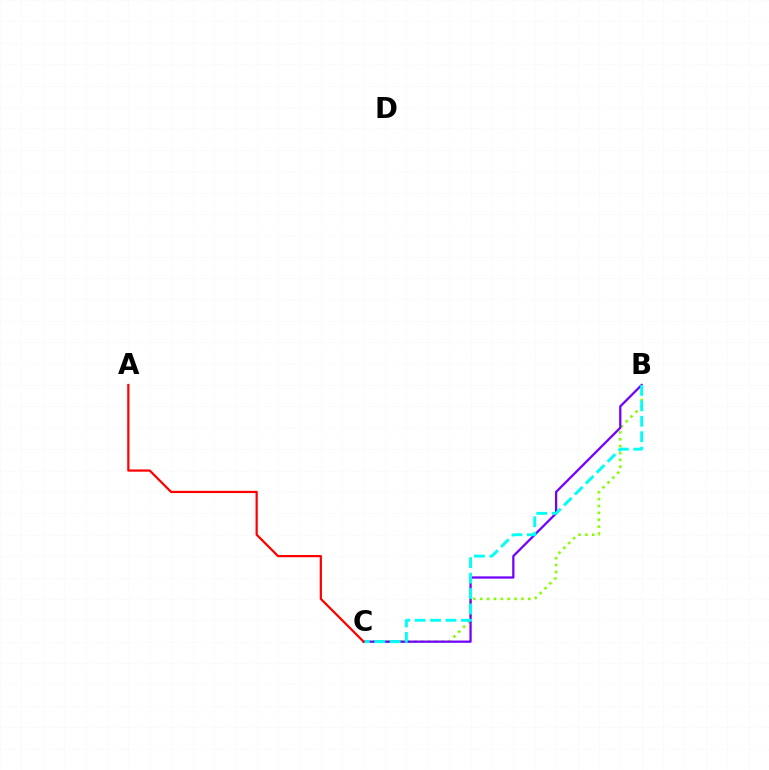{('B', 'C'): [{'color': '#84ff00', 'line_style': 'dotted', 'thickness': 1.87}, {'color': '#7200ff', 'line_style': 'solid', 'thickness': 1.62}, {'color': '#00fff6', 'line_style': 'dashed', 'thickness': 2.1}], ('A', 'C'): [{'color': '#ff0000', 'line_style': 'solid', 'thickness': 1.61}]}